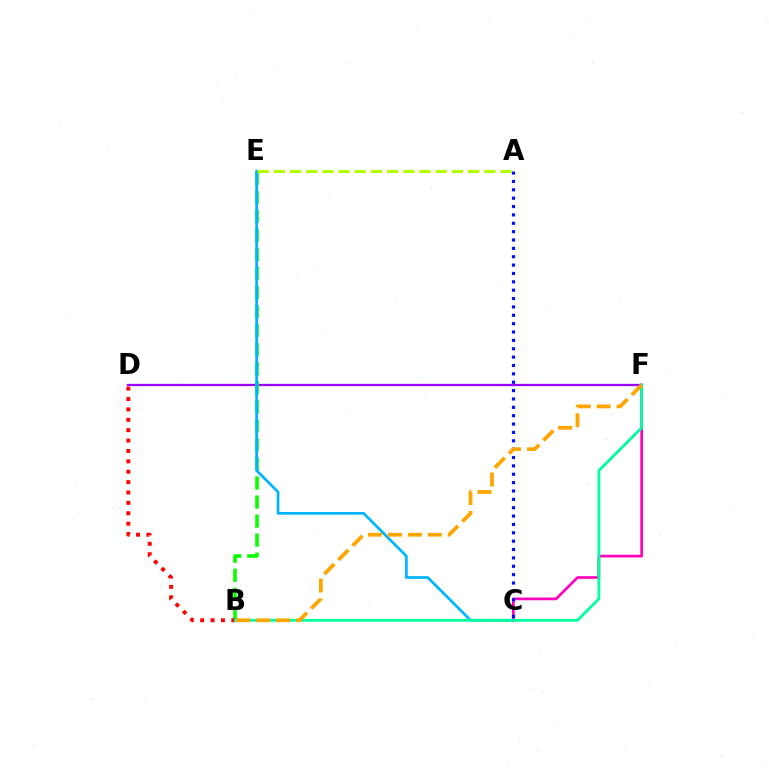{('D', 'F'): [{'color': '#9b00ff', 'line_style': 'solid', 'thickness': 1.63}], ('B', 'E'): [{'color': '#08ff00', 'line_style': 'dashed', 'thickness': 2.59}], ('C', 'E'): [{'color': '#00b5ff', 'line_style': 'solid', 'thickness': 1.95}], ('C', 'F'): [{'color': '#ff00bd', 'line_style': 'solid', 'thickness': 1.94}], ('B', 'D'): [{'color': '#ff0000', 'line_style': 'dotted', 'thickness': 2.82}], ('A', 'C'): [{'color': '#0010ff', 'line_style': 'dotted', 'thickness': 2.27}], ('A', 'E'): [{'color': '#b3ff00', 'line_style': 'dashed', 'thickness': 2.2}], ('B', 'F'): [{'color': '#00ff9d', 'line_style': 'solid', 'thickness': 2.02}, {'color': '#ffa500', 'line_style': 'dashed', 'thickness': 2.71}]}